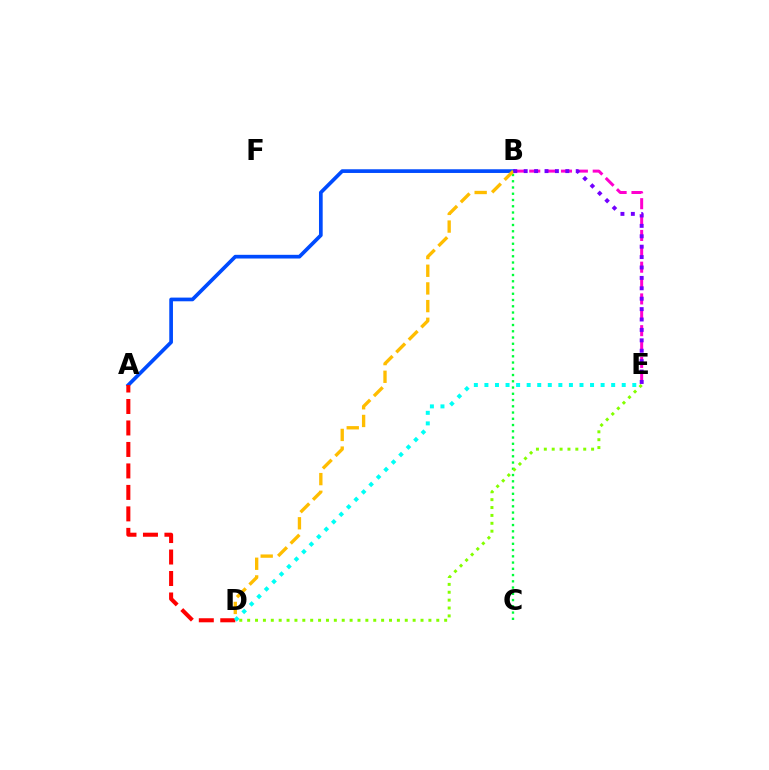{('B', 'E'): [{'color': '#ff00cf', 'line_style': 'dashed', 'thickness': 2.16}, {'color': '#7200ff', 'line_style': 'dotted', 'thickness': 2.83}], ('A', 'B'): [{'color': '#004bff', 'line_style': 'solid', 'thickness': 2.66}], ('B', 'C'): [{'color': '#00ff39', 'line_style': 'dotted', 'thickness': 1.7}], ('B', 'D'): [{'color': '#ffbd00', 'line_style': 'dashed', 'thickness': 2.4}], ('D', 'E'): [{'color': '#84ff00', 'line_style': 'dotted', 'thickness': 2.14}, {'color': '#00fff6', 'line_style': 'dotted', 'thickness': 2.87}], ('A', 'D'): [{'color': '#ff0000', 'line_style': 'dashed', 'thickness': 2.92}]}